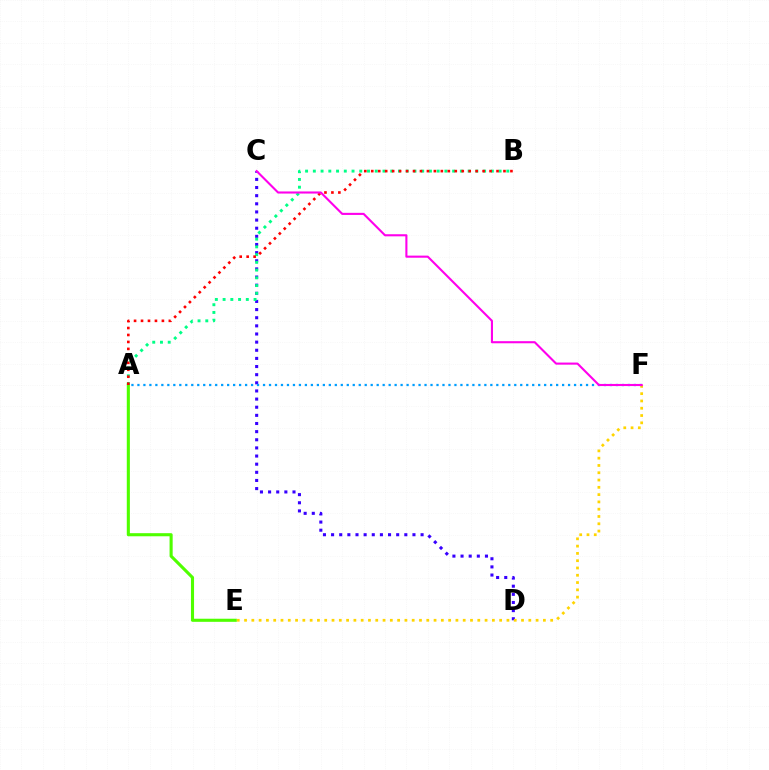{('C', 'D'): [{'color': '#3700ff', 'line_style': 'dotted', 'thickness': 2.21}], ('A', 'E'): [{'color': '#4fff00', 'line_style': 'solid', 'thickness': 2.23}], ('A', 'B'): [{'color': '#00ff86', 'line_style': 'dotted', 'thickness': 2.1}, {'color': '#ff0000', 'line_style': 'dotted', 'thickness': 1.89}], ('E', 'F'): [{'color': '#ffd500', 'line_style': 'dotted', 'thickness': 1.98}], ('A', 'F'): [{'color': '#009eff', 'line_style': 'dotted', 'thickness': 1.63}], ('C', 'F'): [{'color': '#ff00ed', 'line_style': 'solid', 'thickness': 1.51}]}